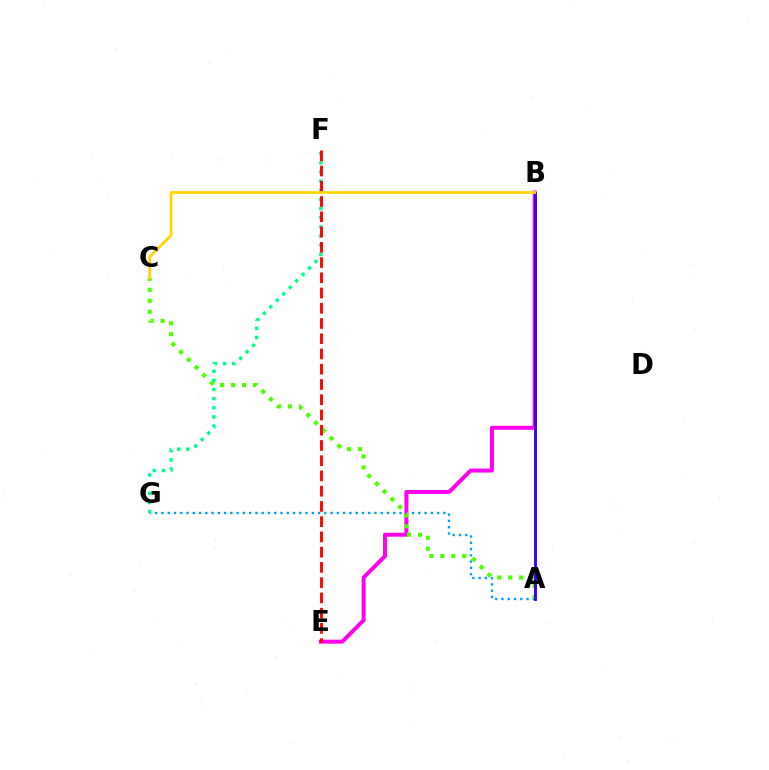{('A', 'G'): [{'color': '#009eff', 'line_style': 'dotted', 'thickness': 1.7}], ('B', 'E'): [{'color': '#ff00ed', 'line_style': 'solid', 'thickness': 2.87}], ('A', 'C'): [{'color': '#4fff00', 'line_style': 'dotted', 'thickness': 2.98}], ('A', 'B'): [{'color': '#3700ff', 'line_style': 'solid', 'thickness': 2.1}], ('F', 'G'): [{'color': '#00ff86', 'line_style': 'dotted', 'thickness': 2.48}], ('E', 'F'): [{'color': '#ff0000', 'line_style': 'dashed', 'thickness': 2.07}], ('B', 'C'): [{'color': '#ffd500', 'line_style': 'solid', 'thickness': 1.94}]}